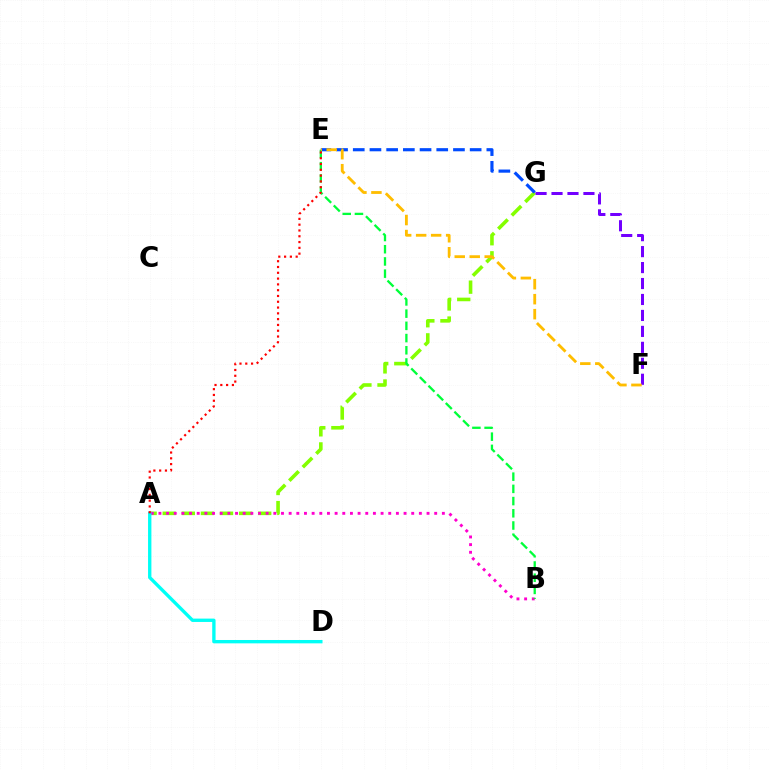{('A', 'G'): [{'color': '#84ff00', 'line_style': 'dashed', 'thickness': 2.59}], ('A', 'B'): [{'color': '#ff00cf', 'line_style': 'dotted', 'thickness': 2.08}], ('A', 'D'): [{'color': '#00fff6', 'line_style': 'solid', 'thickness': 2.41}], ('B', 'E'): [{'color': '#00ff39', 'line_style': 'dashed', 'thickness': 1.66}], ('F', 'G'): [{'color': '#7200ff', 'line_style': 'dashed', 'thickness': 2.17}], ('E', 'G'): [{'color': '#004bff', 'line_style': 'dashed', 'thickness': 2.27}], ('A', 'E'): [{'color': '#ff0000', 'line_style': 'dotted', 'thickness': 1.57}], ('E', 'F'): [{'color': '#ffbd00', 'line_style': 'dashed', 'thickness': 2.04}]}